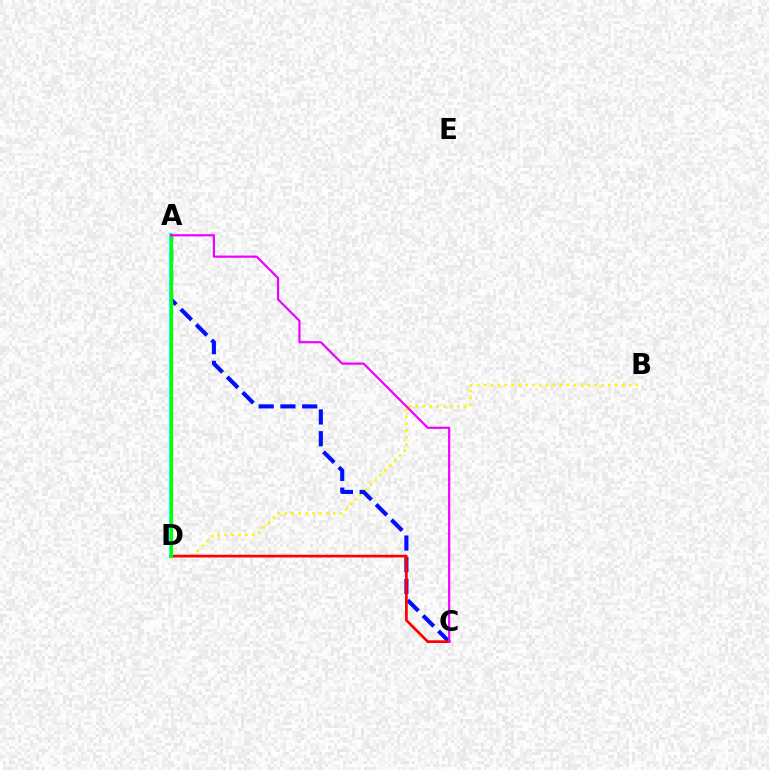{('B', 'D'): [{'color': '#fcf500', 'line_style': 'dotted', 'thickness': 1.88}], ('A', 'C'): [{'color': '#0010ff', 'line_style': 'dashed', 'thickness': 2.96}, {'color': '#ee00ff', 'line_style': 'solid', 'thickness': 1.58}], ('A', 'D'): [{'color': '#00fff6', 'line_style': 'solid', 'thickness': 2.83}, {'color': '#08ff00', 'line_style': 'solid', 'thickness': 2.24}], ('C', 'D'): [{'color': '#ff0000', 'line_style': 'solid', 'thickness': 1.95}]}